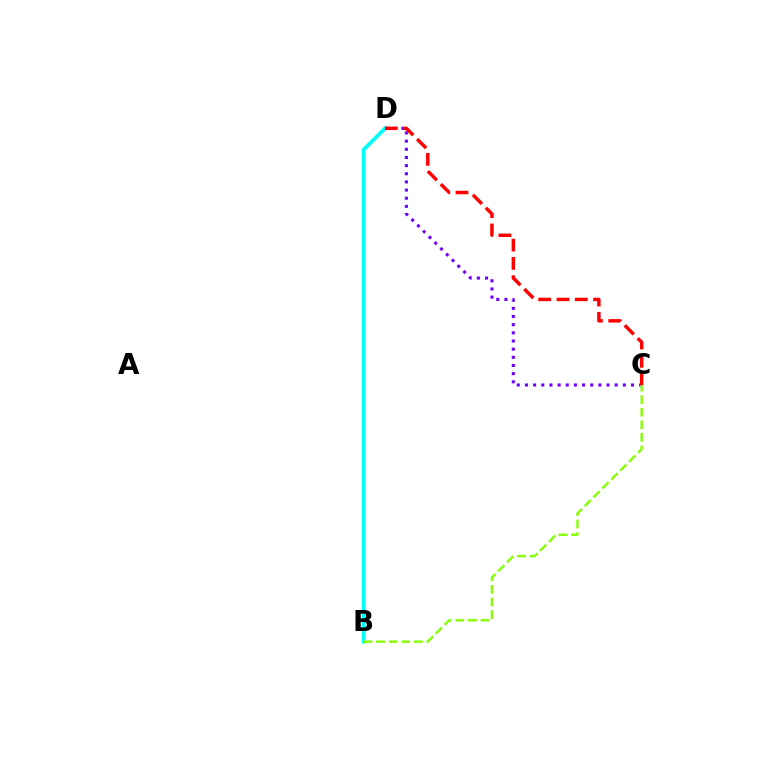{('B', 'D'): [{'color': '#00fff6', 'line_style': 'solid', 'thickness': 2.69}], ('C', 'D'): [{'color': '#7200ff', 'line_style': 'dotted', 'thickness': 2.22}, {'color': '#ff0000', 'line_style': 'dashed', 'thickness': 2.48}], ('B', 'C'): [{'color': '#84ff00', 'line_style': 'dashed', 'thickness': 1.71}]}